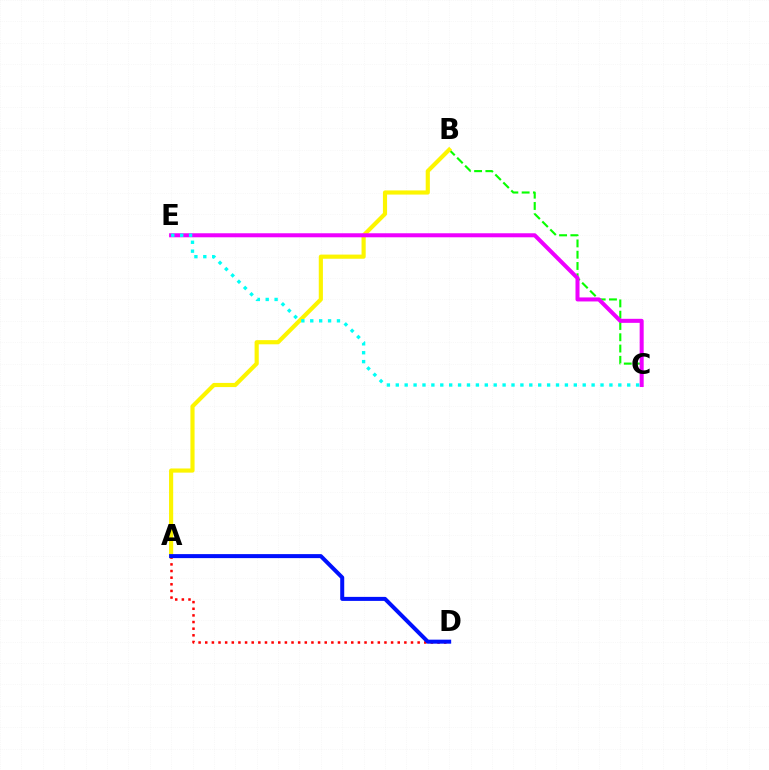{('B', 'C'): [{'color': '#08ff00', 'line_style': 'dashed', 'thickness': 1.53}], ('A', 'D'): [{'color': '#ff0000', 'line_style': 'dotted', 'thickness': 1.8}, {'color': '#0010ff', 'line_style': 'solid', 'thickness': 2.89}], ('A', 'B'): [{'color': '#fcf500', 'line_style': 'solid', 'thickness': 2.99}], ('C', 'E'): [{'color': '#ee00ff', 'line_style': 'solid', 'thickness': 2.9}, {'color': '#00fff6', 'line_style': 'dotted', 'thickness': 2.42}]}